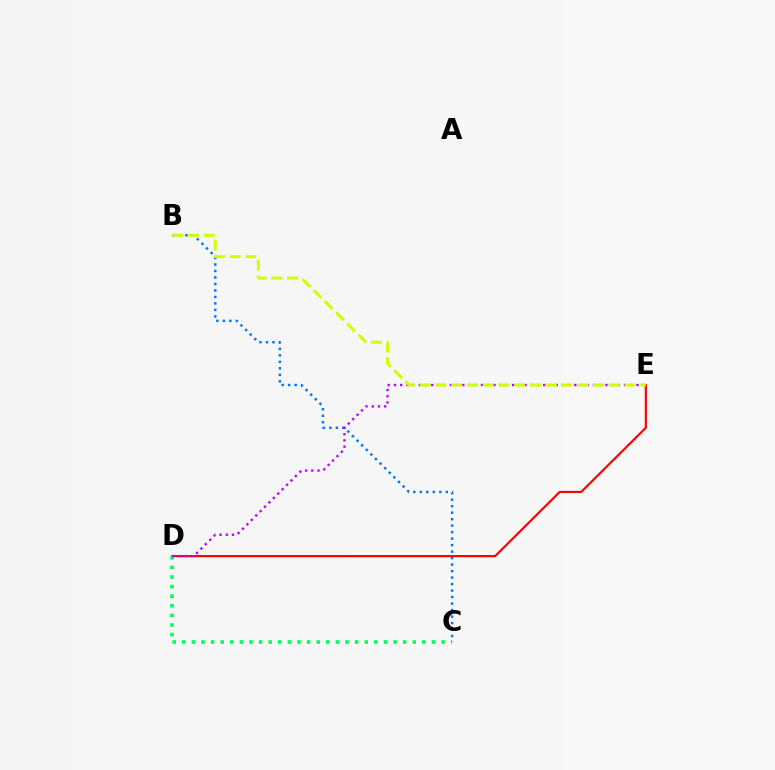{('D', 'E'): [{'color': '#ff0000', 'line_style': 'solid', 'thickness': 1.56}, {'color': '#b900ff', 'line_style': 'dotted', 'thickness': 1.69}], ('C', 'D'): [{'color': '#00ff5c', 'line_style': 'dotted', 'thickness': 2.61}], ('B', 'C'): [{'color': '#0074ff', 'line_style': 'dotted', 'thickness': 1.76}], ('B', 'E'): [{'color': '#d1ff00', 'line_style': 'dashed', 'thickness': 2.14}]}